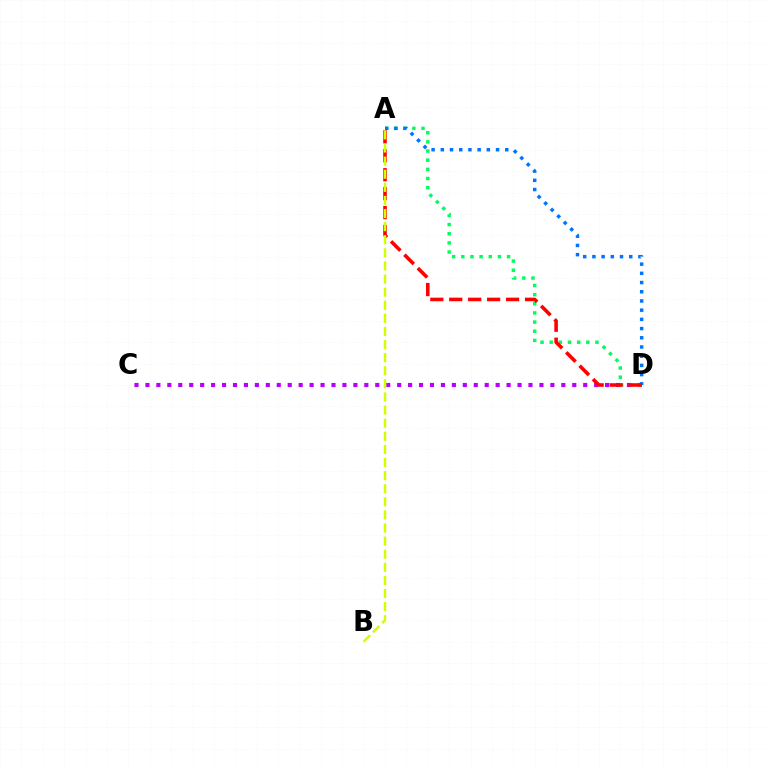{('C', 'D'): [{'color': '#b900ff', 'line_style': 'dotted', 'thickness': 2.97}], ('A', 'D'): [{'color': '#00ff5c', 'line_style': 'dotted', 'thickness': 2.49}, {'color': '#0074ff', 'line_style': 'dotted', 'thickness': 2.5}, {'color': '#ff0000', 'line_style': 'dashed', 'thickness': 2.57}], ('A', 'B'): [{'color': '#d1ff00', 'line_style': 'dashed', 'thickness': 1.78}]}